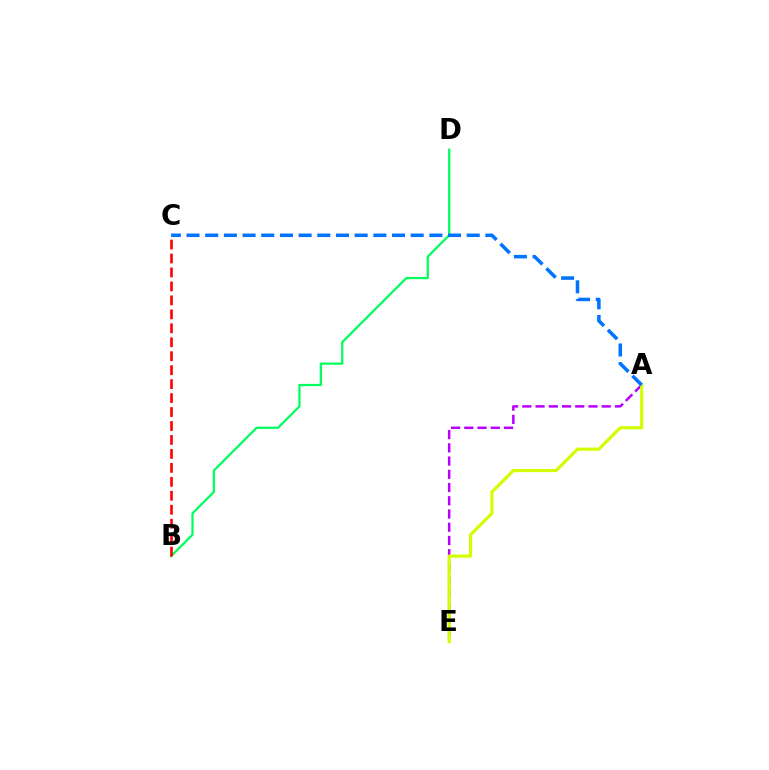{('A', 'E'): [{'color': '#b900ff', 'line_style': 'dashed', 'thickness': 1.8}, {'color': '#d1ff00', 'line_style': 'solid', 'thickness': 2.27}], ('B', 'D'): [{'color': '#00ff5c', 'line_style': 'solid', 'thickness': 1.62}], ('B', 'C'): [{'color': '#ff0000', 'line_style': 'dashed', 'thickness': 1.9}], ('A', 'C'): [{'color': '#0074ff', 'line_style': 'dashed', 'thickness': 2.54}]}